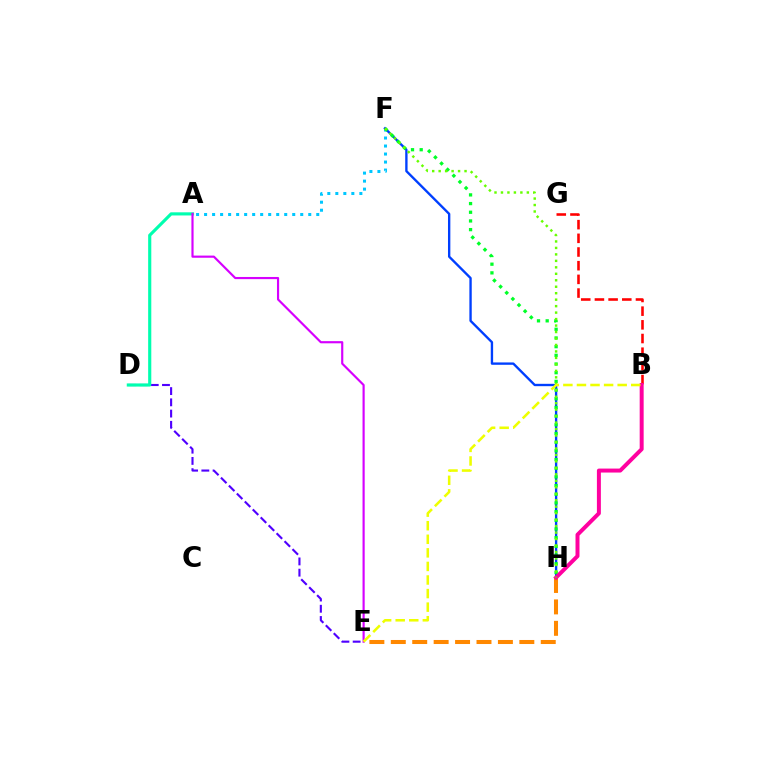{('B', 'G'): [{'color': '#ff0000', 'line_style': 'dashed', 'thickness': 1.86}], ('A', 'F'): [{'color': '#00c7ff', 'line_style': 'dotted', 'thickness': 2.18}], ('D', 'E'): [{'color': '#4f00ff', 'line_style': 'dashed', 'thickness': 1.53}], ('F', 'H'): [{'color': '#003fff', 'line_style': 'solid', 'thickness': 1.7}, {'color': '#00ff27', 'line_style': 'dotted', 'thickness': 2.36}, {'color': '#66ff00', 'line_style': 'dotted', 'thickness': 1.76}], ('E', 'H'): [{'color': '#ff8800', 'line_style': 'dashed', 'thickness': 2.91}], ('A', 'D'): [{'color': '#00ffaf', 'line_style': 'solid', 'thickness': 2.26}], ('B', 'H'): [{'color': '#ff00a0', 'line_style': 'solid', 'thickness': 2.86}], ('A', 'E'): [{'color': '#d600ff', 'line_style': 'solid', 'thickness': 1.56}], ('B', 'E'): [{'color': '#eeff00', 'line_style': 'dashed', 'thickness': 1.84}]}